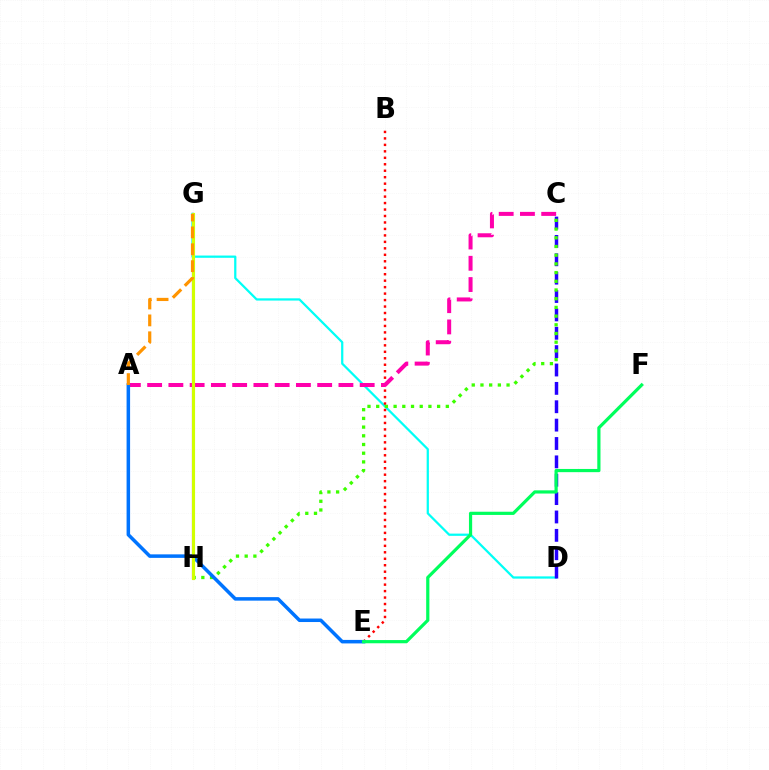{('D', 'G'): [{'color': '#00fff6', 'line_style': 'solid', 'thickness': 1.62}], ('B', 'E'): [{'color': '#ff0000', 'line_style': 'dotted', 'thickness': 1.76}], ('G', 'H'): [{'color': '#b900ff', 'line_style': 'solid', 'thickness': 1.55}, {'color': '#d1ff00', 'line_style': 'solid', 'thickness': 2.26}], ('C', 'D'): [{'color': '#2500ff', 'line_style': 'dashed', 'thickness': 2.5}], ('A', 'C'): [{'color': '#ff00ac', 'line_style': 'dashed', 'thickness': 2.89}], ('C', 'H'): [{'color': '#3dff00', 'line_style': 'dotted', 'thickness': 2.36}], ('A', 'E'): [{'color': '#0074ff', 'line_style': 'solid', 'thickness': 2.53}], ('E', 'F'): [{'color': '#00ff5c', 'line_style': 'solid', 'thickness': 2.3}], ('A', 'G'): [{'color': '#ff9400', 'line_style': 'dashed', 'thickness': 2.29}]}